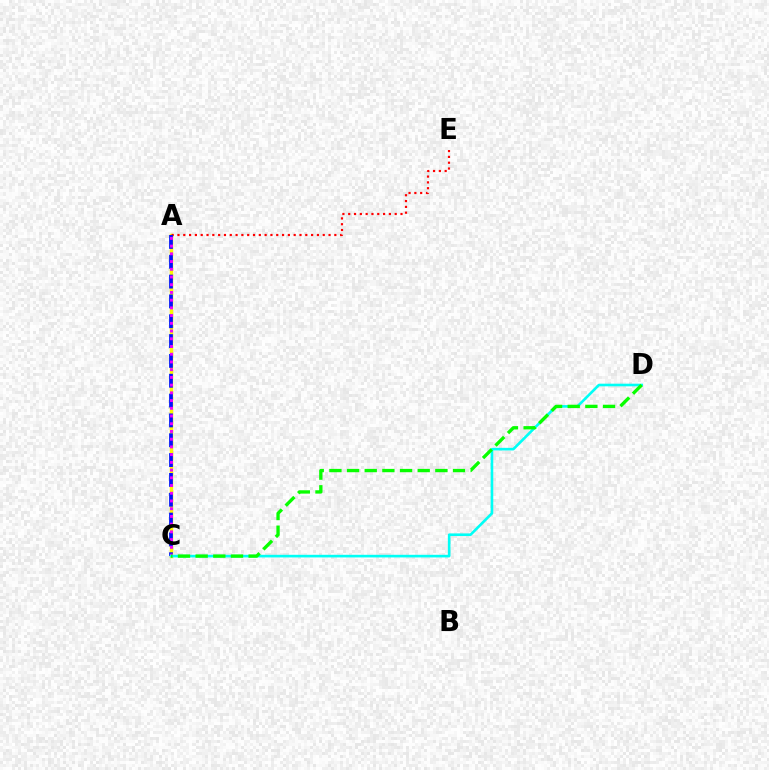{('A', 'C'): [{'color': '#fcf500', 'line_style': 'solid', 'thickness': 2.52}, {'color': '#0010ff', 'line_style': 'dashed', 'thickness': 2.69}, {'color': '#ee00ff', 'line_style': 'dotted', 'thickness': 2.1}], ('A', 'E'): [{'color': '#ff0000', 'line_style': 'dotted', 'thickness': 1.58}], ('C', 'D'): [{'color': '#00fff6', 'line_style': 'solid', 'thickness': 1.89}, {'color': '#08ff00', 'line_style': 'dashed', 'thickness': 2.4}]}